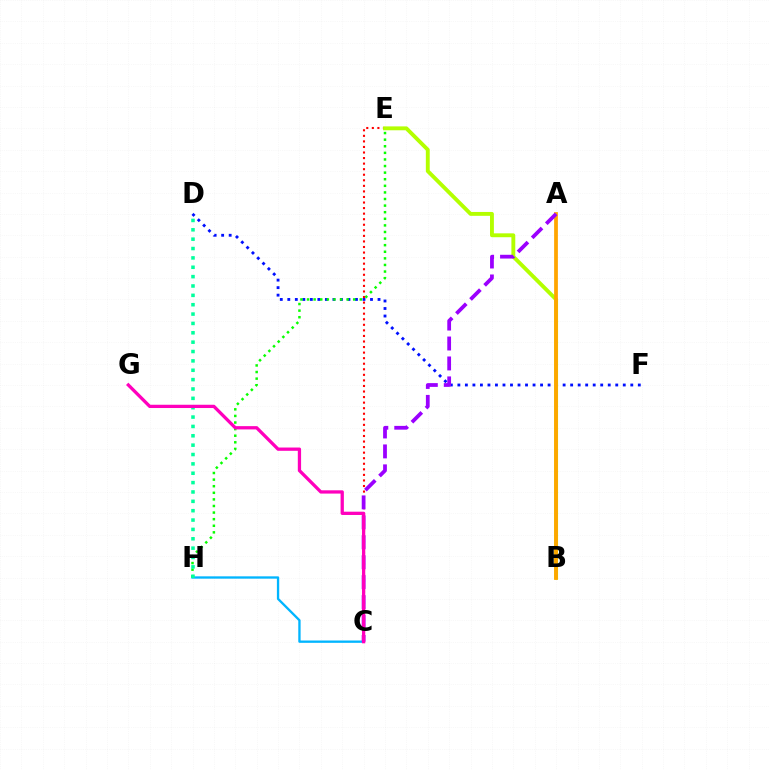{('D', 'F'): [{'color': '#0010ff', 'line_style': 'dotted', 'thickness': 2.04}], ('C', 'H'): [{'color': '#00b5ff', 'line_style': 'solid', 'thickness': 1.67}], ('E', 'H'): [{'color': '#08ff00', 'line_style': 'dotted', 'thickness': 1.79}], ('C', 'E'): [{'color': '#ff0000', 'line_style': 'dotted', 'thickness': 1.51}], ('B', 'E'): [{'color': '#b3ff00', 'line_style': 'solid', 'thickness': 2.79}], ('A', 'B'): [{'color': '#ffa500', 'line_style': 'solid', 'thickness': 2.71}], ('D', 'H'): [{'color': '#00ff9d', 'line_style': 'dotted', 'thickness': 2.54}], ('A', 'C'): [{'color': '#9b00ff', 'line_style': 'dashed', 'thickness': 2.71}], ('C', 'G'): [{'color': '#ff00bd', 'line_style': 'solid', 'thickness': 2.36}]}